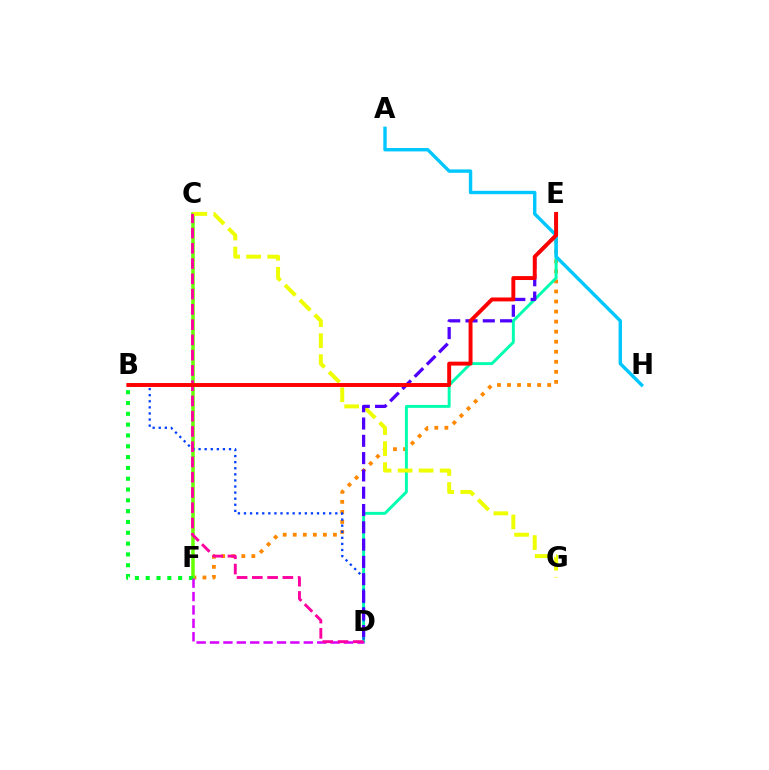{('E', 'F'): [{'color': '#ff8800', 'line_style': 'dotted', 'thickness': 2.73}], ('C', 'F'): [{'color': '#66ff00', 'line_style': 'solid', 'thickness': 2.53}], ('D', 'E'): [{'color': '#00ffaf', 'line_style': 'solid', 'thickness': 2.11}, {'color': '#4f00ff', 'line_style': 'dashed', 'thickness': 2.35}], ('C', 'G'): [{'color': '#eeff00', 'line_style': 'dashed', 'thickness': 2.85}], ('B', 'F'): [{'color': '#00ff27', 'line_style': 'dotted', 'thickness': 2.94}], ('D', 'F'): [{'color': '#d600ff', 'line_style': 'dashed', 'thickness': 1.82}], ('A', 'H'): [{'color': '#00c7ff', 'line_style': 'solid', 'thickness': 2.44}], ('B', 'D'): [{'color': '#003fff', 'line_style': 'dotted', 'thickness': 1.65}], ('C', 'D'): [{'color': '#ff00a0', 'line_style': 'dashed', 'thickness': 2.07}], ('B', 'E'): [{'color': '#ff0000', 'line_style': 'solid', 'thickness': 2.82}]}